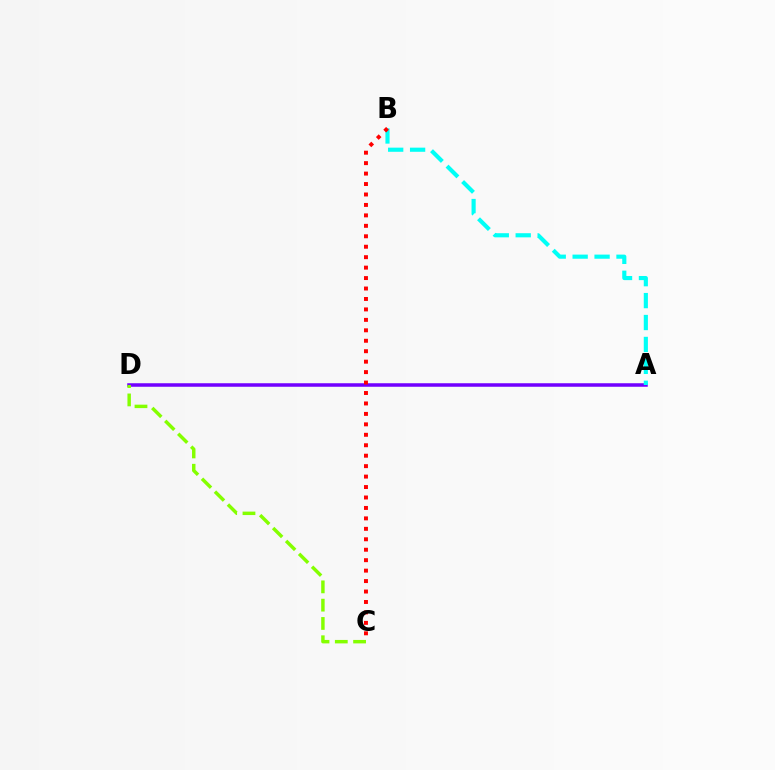{('A', 'D'): [{'color': '#7200ff', 'line_style': 'solid', 'thickness': 2.53}], ('A', 'B'): [{'color': '#00fff6', 'line_style': 'dashed', 'thickness': 2.98}], ('C', 'D'): [{'color': '#84ff00', 'line_style': 'dashed', 'thickness': 2.49}], ('B', 'C'): [{'color': '#ff0000', 'line_style': 'dotted', 'thickness': 2.84}]}